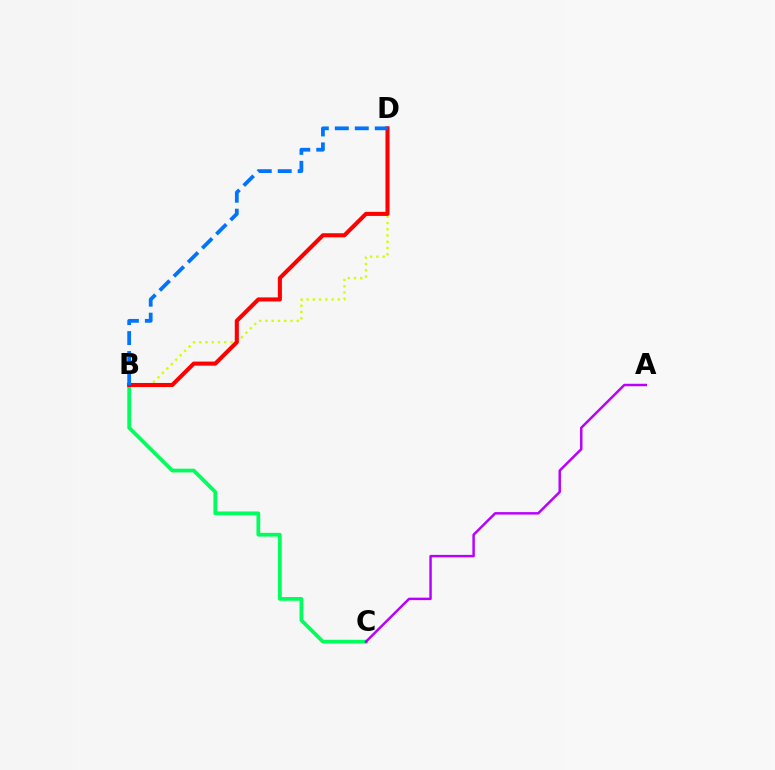{('B', 'C'): [{'color': '#00ff5c', 'line_style': 'solid', 'thickness': 2.7}], ('B', 'D'): [{'color': '#d1ff00', 'line_style': 'dotted', 'thickness': 1.7}, {'color': '#ff0000', 'line_style': 'solid', 'thickness': 2.93}, {'color': '#0074ff', 'line_style': 'dashed', 'thickness': 2.71}], ('A', 'C'): [{'color': '#b900ff', 'line_style': 'solid', 'thickness': 1.78}]}